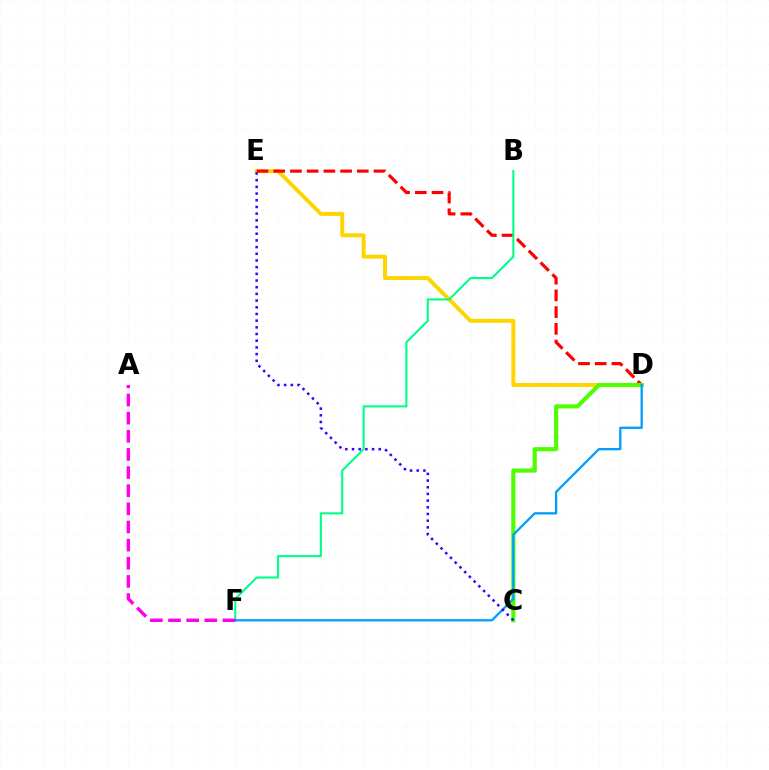{('D', 'E'): [{'color': '#ffd500', 'line_style': 'solid', 'thickness': 2.84}, {'color': '#ff0000', 'line_style': 'dashed', 'thickness': 2.27}], ('C', 'D'): [{'color': '#4fff00', 'line_style': 'solid', 'thickness': 2.99}], ('B', 'F'): [{'color': '#00ff86', 'line_style': 'solid', 'thickness': 1.5}], ('D', 'F'): [{'color': '#009eff', 'line_style': 'solid', 'thickness': 1.65}], ('A', 'F'): [{'color': '#ff00ed', 'line_style': 'dashed', 'thickness': 2.46}], ('C', 'E'): [{'color': '#3700ff', 'line_style': 'dotted', 'thickness': 1.82}]}